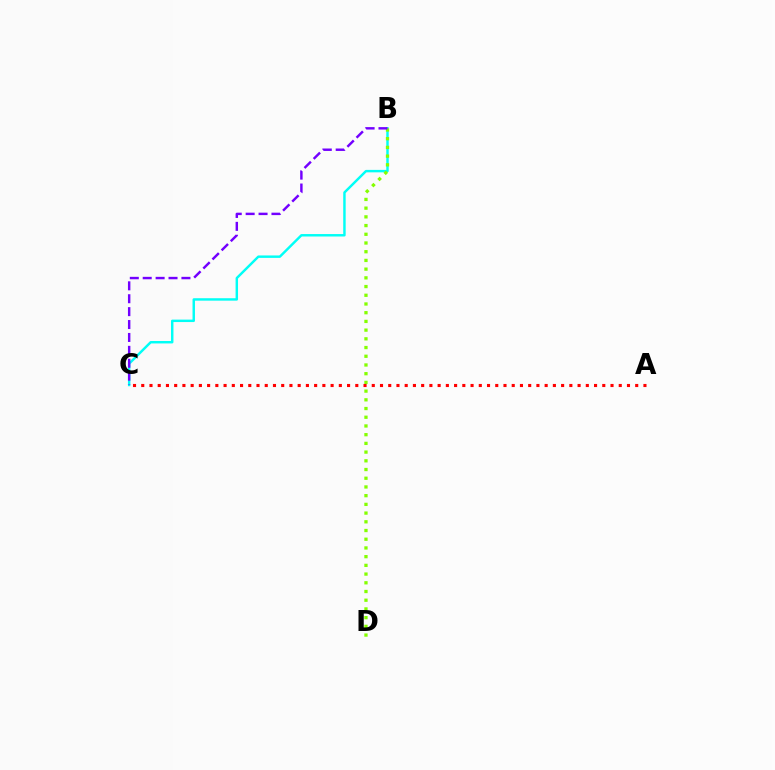{('B', 'C'): [{'color': '#00fff6', 'line_style': 'solid', 'thickness': 1.76}, {'color': '#7200ff', 'line_style': 'dashed', 'thickness': 1.75}], ('B', 'D'): [{'color': '#84ff00', 'line_style': 'dotted', 'thickness': 2.37}], ('A', 'C'): [{'color': '#ff0000', 'line_style': 'dotted', 'thickness': 2.24}]}